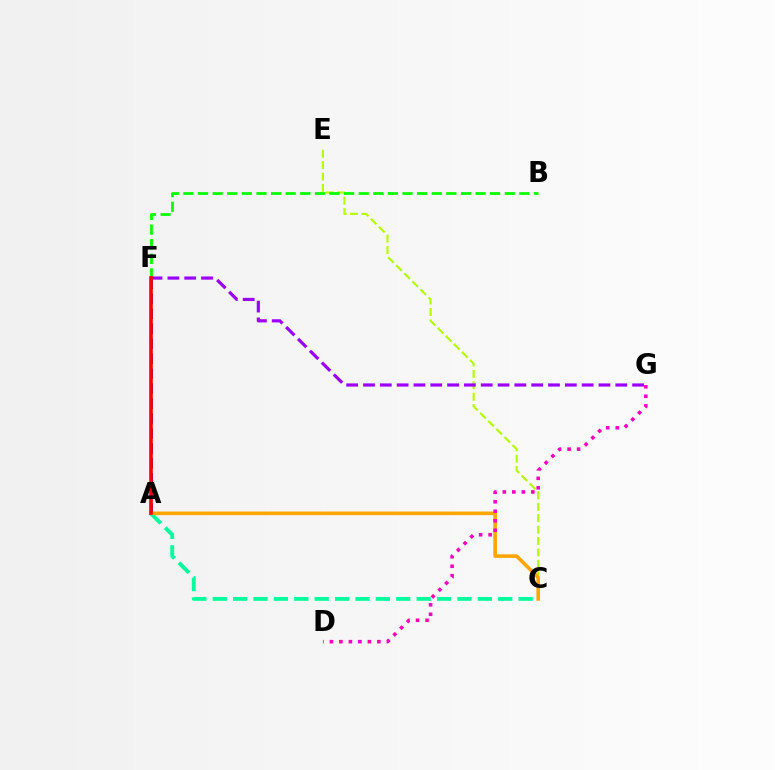{('A', 'F'): [{'color': '#00b5ff', 'line_style': 'dashed', 'thickness': 1.58}, {'color': '#0010ff', 'line_style': 'dashed', 'thickness': 2.03}, {'color': '#ff0000', 'line_style': 'solid', 'thickness': 2.59}], ('C', 'E'): [{'color': '#b3ff00', 'line_style': 'dashed', 'thickness': 1.55}], ('A', 'C'): [{'color': '#00ff9d', 'line_style': 'dashed', 'thickness': 2.77}, {'color': '#ffa500', 'line_style': 'solid', 'thickness': 2.59}], ('B', 'F'): [{'color': '#08ff00', 'line_style': 'dashed', 'thickness': 1.98}], ('F', 'G'): [{'color': '#9b00ff', 'line_style': 'dashed', 'thickness': 2.28}], ('D', 'G'): [{'color': '#ff00bd', 'line_style': 'dotted', 'thickness': 2.58}]}